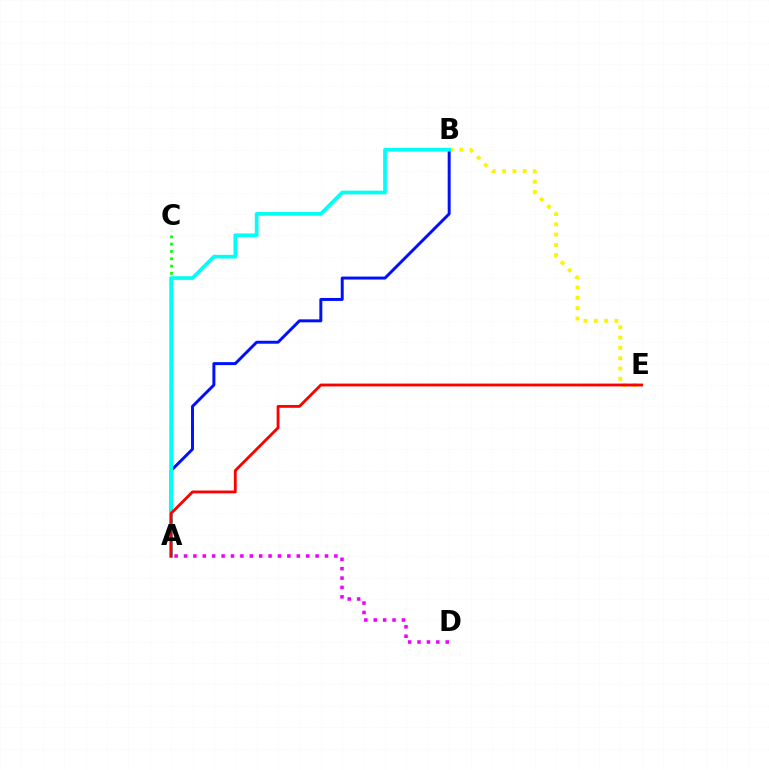{('B', 'E'): [{'color': '#fcf500', 'line_style': 'dotted', 'thickness': 2.8}], ('A', 'B'): [{'color': '#0010ff', 'line_style': 'solid', 'thickness': 2.13}, {'color': '#00fff6', 'line_style': 'solid', 'thickness': 2.67}], ('A', 'C'): [{'color': '#08ff00', 'line_style': 'dotted', 'thickness': 1.98}], ('A', 'E'): [{'color': '#ff0000', 'line_style': 'solid', 'thickness': 2.04}], ('A', 'D'): [{'color': '#ee00ff', 'line_style': 'dotted', 'thickness': 2.55}]}